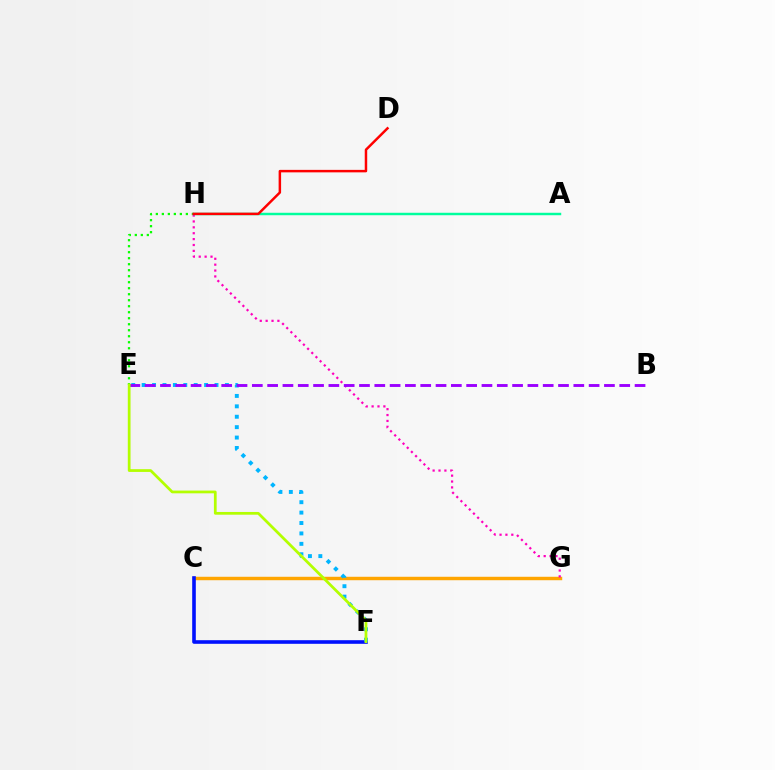{('C', 'G'): [{'color': '#ffa500', 'line_style': 'solid', 'thickness': 2.48}], ('C', 'F'): [{'color': '#0010ff', 'line_style': 'solid', 'thickness': 2.6}], ('E', 'H'): [{'color': '#08ff00', 'line_style': 'dotted', 'thickness': 1.63}], ('G', 'H'): [{'color': '#ff00bd', 'line_style': 'dotted', 'thickness': 1.6}], ('A', 'H'): [{'color': '#00ff9d', 'line_style': 'solid', 'thickness': 1.76}], ('E', 'F'): [{'color': '#00b5ff', 'line_style': 'dotted', 'thickness': 2.83}, {'color': '#b3ff00', 'line_style': 'solid', 'thickness': 1.97}], ('B', 'E'): [{'color': '#9b00ff', 'line_style': 'dashed', 'thickness': 2.08}], ('D', 'H'): [{'color': '#ff0000', 'line_style': 'solid', 'thickness': 1.79}]}